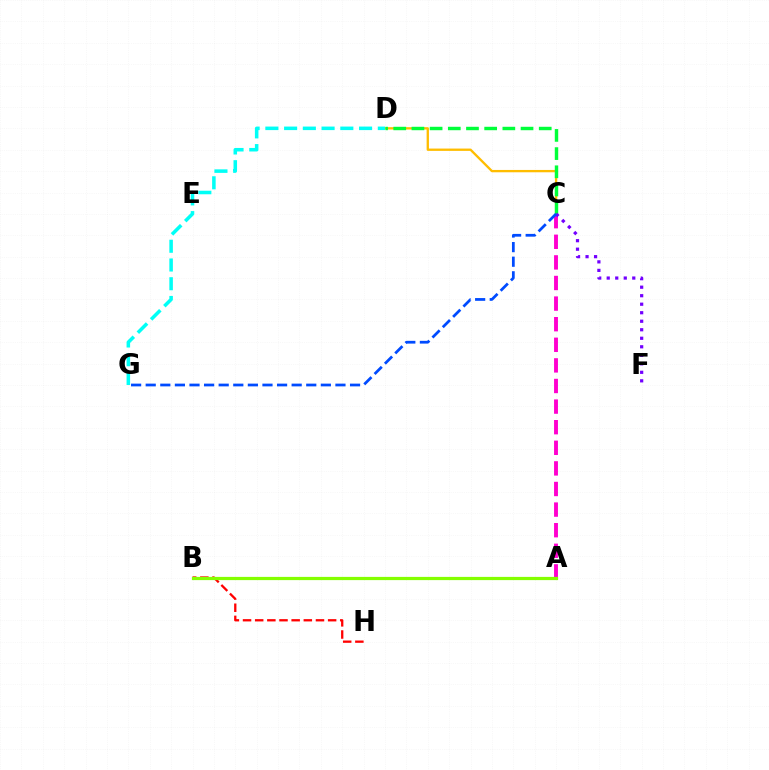{('C', 'D'): [{'color': '#ffbd00', 'line_style': 'solid', 'thickness': 1.67}, {'color': '#00ff39', 'line_style': 'dashed', 'thickness': 2.47}], ('B', 'H'): [{'color': '#ff0000', 'line_style': 'dashed', 'thickness': 1.65}], ('A', 'C'): [{'color': '#ff00cf', 'line_style': 'dashed', 'thickness': 2.8}], ('D', 'G'): [{'color': '#00fff6', 'line_style': 'dashed', 'thickness': 2.55}], ('C', 'F'): [{'color': '#7200ff', 'line_style': 'dotted', 'thickness': 2.31}], ('C', 'G'): [{'color': '#004bff', 'line_style': 'dashed', 'thickness': 1.98}], ('A', 'B'): [{'color': '#84ff00', 'line_style': 'solid', 'thickness': 2.32}]}